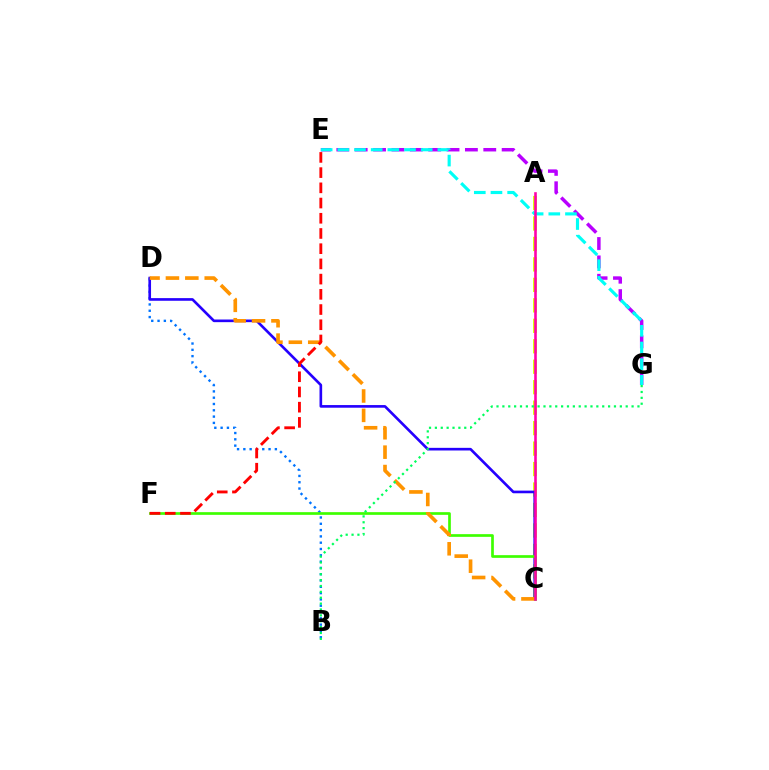{('A', 'C'): [{'color': '#d1ff00', 'line_style': 'dashed', 'thickness': 2.78}, {'color': '#ff00ac', 'line_style': 'solid', 'thickness': 1.88}], ('E', 'G'): [{'color': '#b900ff', 'line_style': 'dashed', 'thickness': 2.5}, {'color': '#00fff6', 'line_style': 'dashed', 'thickness': 2.26}], ('B', 'D'): [{'color': '#0074ff', 'line_style': 'dotted', 'thickness': 1.71}], ('C', 'D'): [{'color': '#2500ff', 'line_style': 'solid', 'thickness': 1.9}, {'color': '#ff9400', 'line_style': 'dashed', 'thickness': 2.63}], ('C', 'F'): [{'color': '#3dff00', 'line_style': 'solid', 'thickness': 1.93}], ('E', 'F'): [{'color': '#ff0000', 'line_style': 'dashed', 'thickness': 2.07}], ('B', 'G'): [{'color': '#00ff5c', 'line_style': 'dotted', 'thickness': 1.6}]}